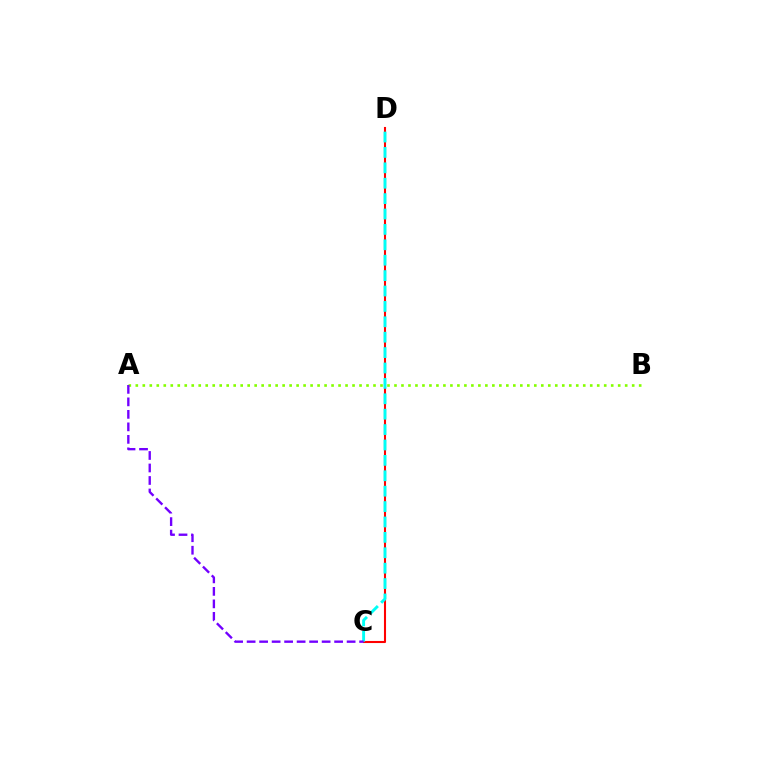{('A', 'B'): [{'color': '#84ff00', 'line_style': 'dotted', 'thickness': 1.9}], ('C', 'D'): [{'color': '#ff0000', 'line_style': 'solid', 'thickness': 1.5}, {'color': '#00fff6', 'line_style': 'dashed', 'thickness': 2.09}], ('A', 'C'): [{'color': '#7200ff', 'line_style': 'dashed', 'thickness': 1.7}]}